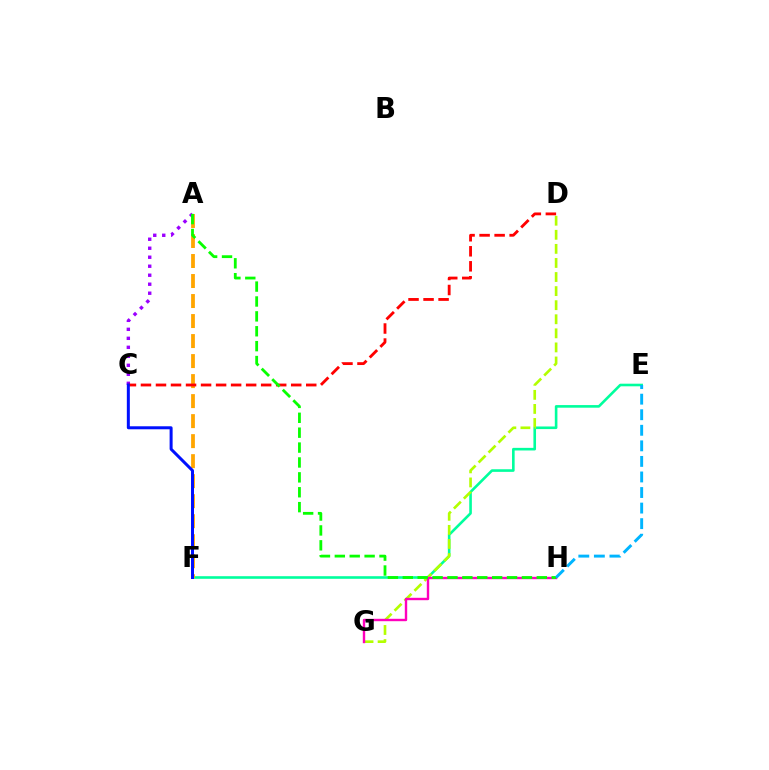{('E', 'F'): [{'color': '#00ff9d', 'line_style': 'solid', 'thickness': 1.88}], ('D', 'G'): [{'color': '#b3ff00', 'line_style': 'dashed', 'thickness': 1.91}], ('A', 'F'): [{'color': '#ffa500', 'line_style': 'dashed', 'thickness': 2.72}], ('G', 'H'): [{'color': '#ff00bd', 'line_style': 'solid', 'thickness': 1.73}], ('A', 'C'): [{'color': '#9b00ff', 'line_style': 'dotted', 'thickness': 2.44}], ('C', 'D'): [{'color': '#ff0000', 'line_style': 'dashed', 'thickness': 2.04}], ('A', 'H'): [{'color': '#08ff00', 'line_style': 'dashed', 'thickness': 2.02}], ('C', 'F'): [{'color': '#0010ff', 'line_style': 'solid', 'thickness': 2.16}], ('E', 'H'): [{'color': '#00b5ff', 'line_style': 'dashed', 'thickness': 2.11}]}